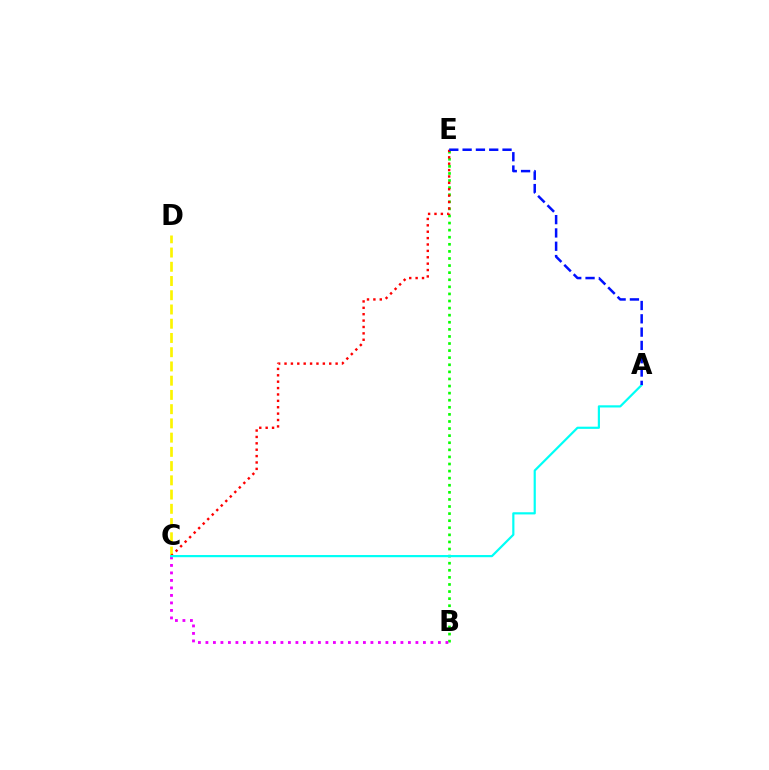{('B', 'E'): [{'color': '#08ff00', 'line_style': 'dotted', 'thickness': 1.93}], ('C', 'D'): [{'color': '#fcf500', 'line_style': 'dashed', 'thickness': 1.93}], ('C', 'E'): [{'color': '#ff0000', 'line_style': 'dotted', 'thickness': 1.74}], ('B', 'C'): [{'color': '#ee00ff', 'line_style': 'dotted', 'thickness': 2.04}], ('A', 'C'): [{'color': '#00fff6', 'line_style': 'solid', 'thickness': 1.58}], ('A', 'E'): [{'color': '#0010ff', 'line_style': 'dashed', 'thickness': 1.81}]}